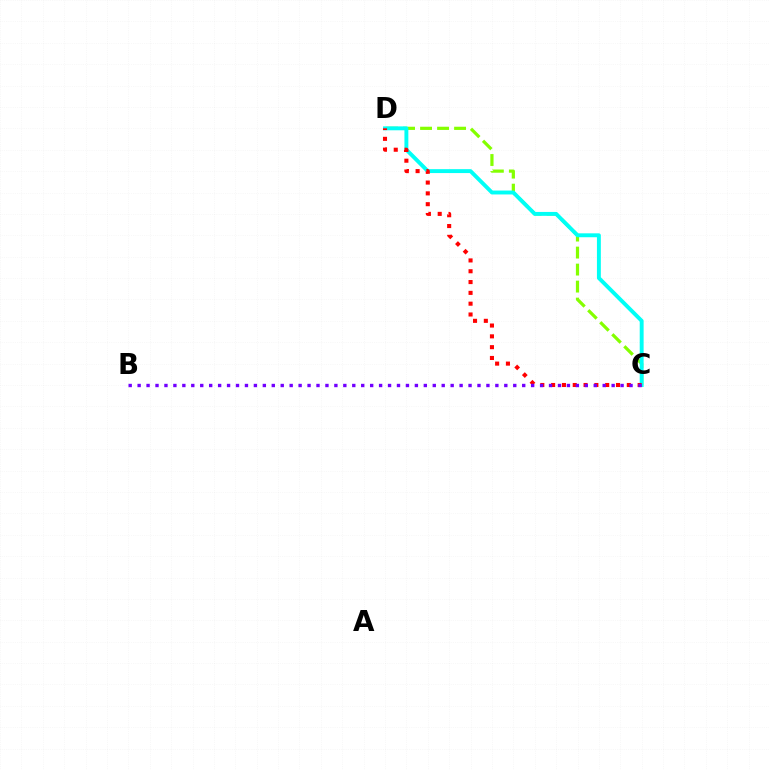{('C', 'D'): [{'color': '#84ff00', 'line_style': 'dashed', 'thickness': 2.31}, {'color': '#00fff6', 'line_style': 'solid', 'thickness': 2.81}, {'color': '#ff0000', 'line_style': 'dotted', 'thickness': 2.94}], ('B', 'C'): [{'color': '#7200ff', 'line_style': 'dotted', 'thickness': 2.43}]}